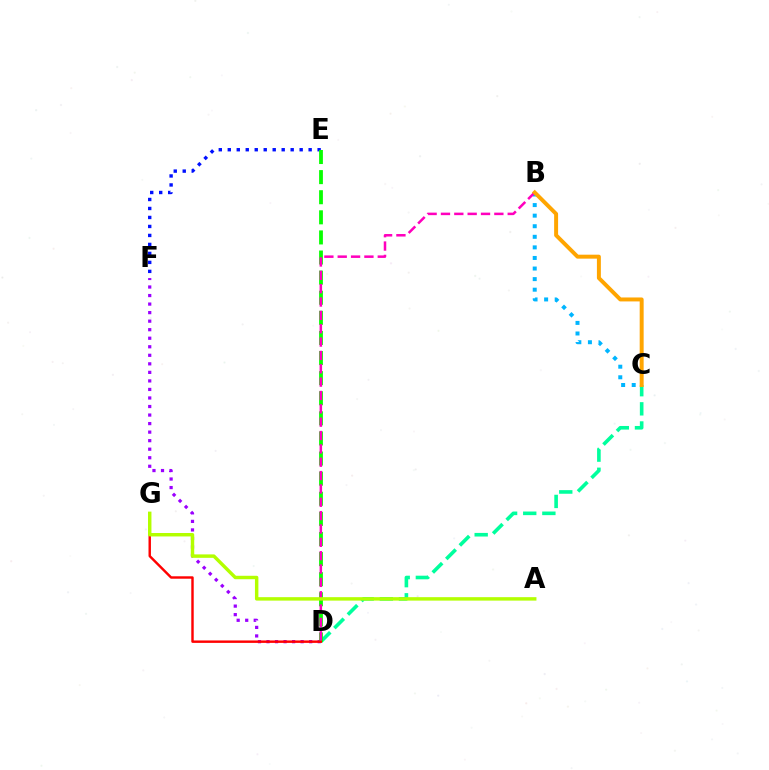{('D', 'F'): [{'color': '#9b00ff', 'line_style': 'dotted', 'thickness': 2.32}], ('C', 'D'): [{'color': '#00ff9d', 'line_style': 'dashed', 'thickness': 2.6}], ('E', 'F'): [{'color': '#0010ff', 'line_style': 'dotted', 'thickness': 2.44}], ('B', 'C'): [{'color': '#00b5ff', 'line_style': 'dotted', 'thickness': 2.87}, {'color': '#ffa500', 'line_style': 'solid', 'thickness': 2.85}], ('D', 'E'): [{'color': '#08ff00', 'line_style': 'dashed', 'thickness': 2.73}], ('D', 'G'): [{'color': '#ff0000', 'line_style': 'solid', 'thickness': 1.75}], ('B', 'D'): [{'color': '#ff00bd', 'line_style': 'dashed', 'thickness': 1.81}], ('A', 'G'): [{'color': '#b3ff00', 'line_style': 'solid', 'thickness': 2.48}]}